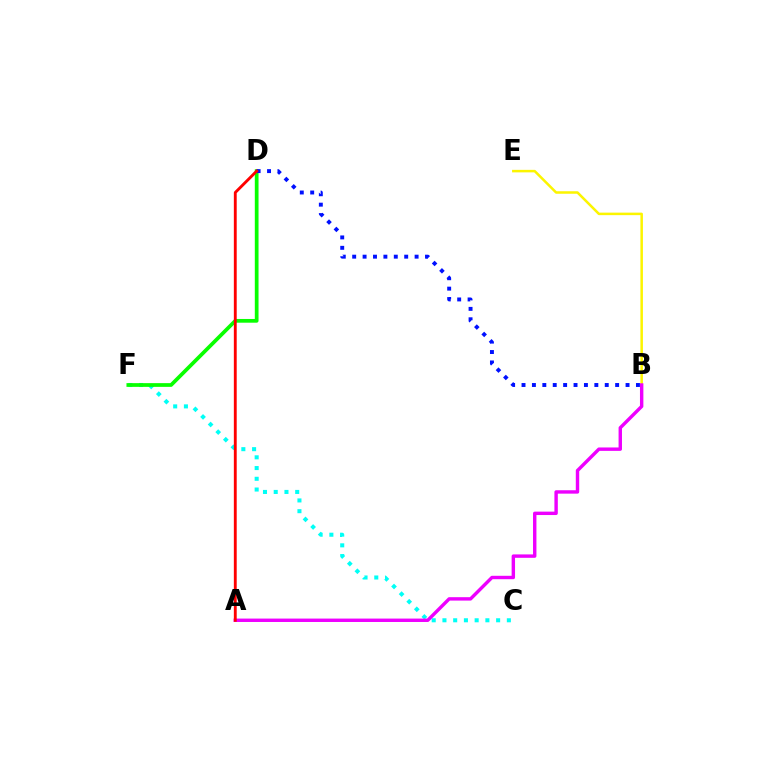{('C', 'F'): [{'color': '#00fff6', 'line_style': 'dotted', 'thickness': 2.92}], ('D', 'F'): [{'color': '#08ff00', 'line_style': 'solid', 'thickness': 2.68}], ('B', 'E'): [{'color': '#fcf500', 'line_style': 'solid', 'thickness': 1.81}], ('A', 'B'): [{'color': '#ee00ff', 'line_style': 'solid', 'thickness': 2.45}], ('B', 'D'): [{'color': '#0010ff', 'line_style': 'dotted', 'thickness': 2.83}], ('A', 'D'): [{'color': '#ff0000', 'line_style': 'solid', 'thickness': 2.06}]}